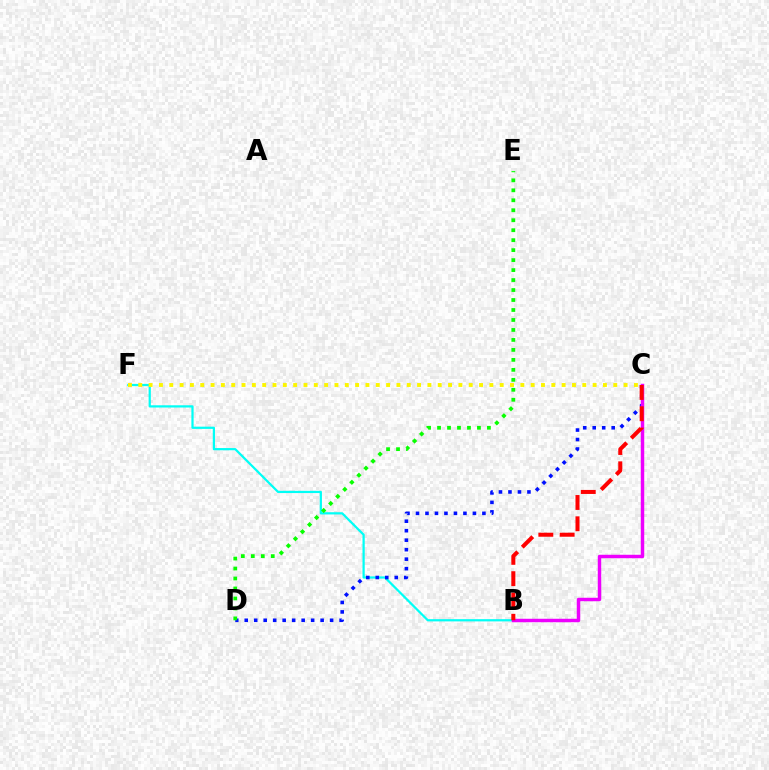{('B', 'F'): [{'color': '#00fff6', 'line_style': 'solid', 'thickness': 1.6}], ('C', 'D'): [{'color': '#0010ff', 'line_style': 'dotted', 'thickness': 2.58}], ('B', 'C'): [{'color': '#ee00ff', 'line_style': 'solid', 'thickness': 2.49}, {'color': '#ff0000', 'line_style': 'dashed', 'thickness': 2.89}], ('D', 'E'): [{'color': '#08ff00', 'line_style': 'dotted', 'thickness': 2.71}], ('C', 'F'): [{'color': '#fcf500', 'line_style': 'dotted', 'thickness': 2.81}]}